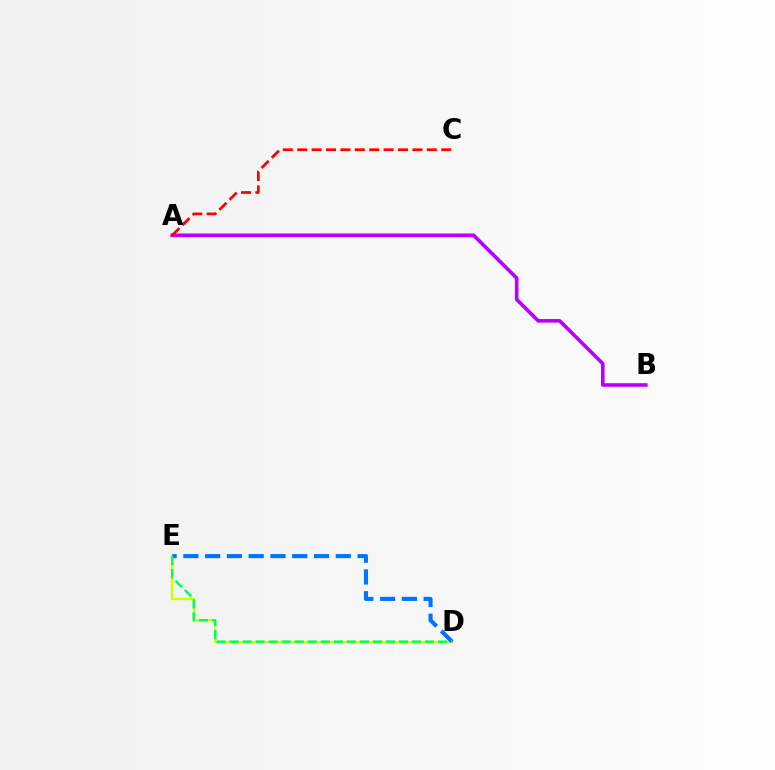{('A', 'B'): [{'color': '#b900ff', 'line_style': 'solid', 'thickness': 2.61}], ('D', 'E'): [{'color': '#d1ff00', 'line_style': 'solid', 'thickness': 1.71}, {'color': '#0074ff', 'line_style': 'dashed', 'thickness': 2.96}, {'color': '#00ff5c', 'line_style': 'dashed', 'thickness': 1.77}], ('A', 'C'): [{'color': '#ff0000', 'line_style': 'dashed', 'thickness': 1.96}]}